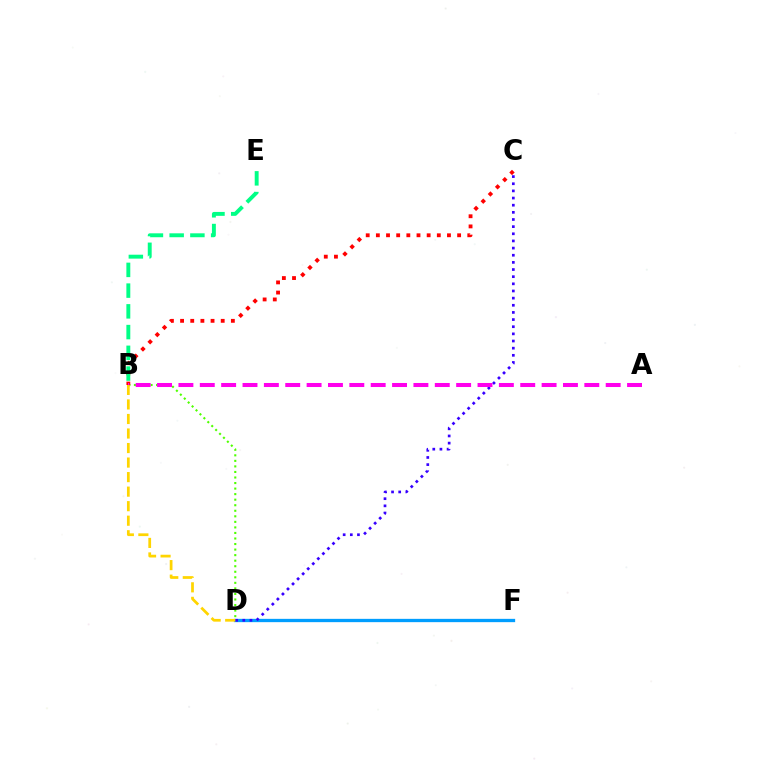{('D', 'F'): [{'color': '#009eff', 'line_style': 'solid', 'thickness': 2.38}], ('B', 'D'): [{'color': '#4fff00', 'line_style': 'dotted', 'thickness': 1.51}, {'color': '#ffd500', 'line_style': 'dashed', 'thickness': 1.97}], ('B', 'C'): [{'color': '#ff0000', 'line_style': 'dotted', 'thickness': 2.76}], ('C', 'D'): [{'color': '#3700ff', 'line_style': 'dotted', 'thickness': 1.94}], ('A', 'B'): [{'color': '#ff00ed', 'line_style': 'dashed', 'thickness': 2.9}], ('B', 'E'): [{'color': '#00ff86', 'line_style': 'dashed', 'thickness': 2.82}]}